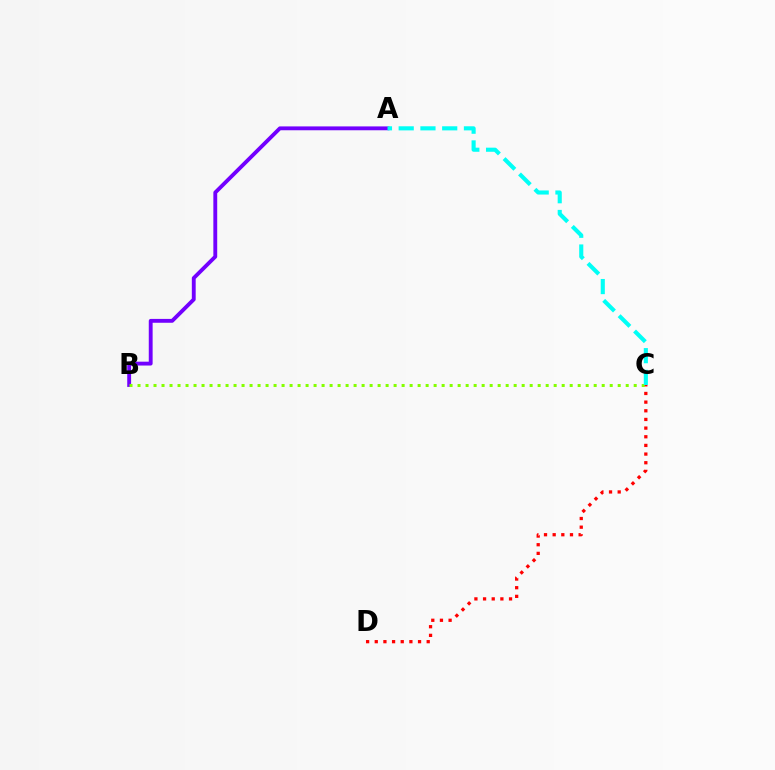{('A', 'B'): [{'color': '#7200ff', 'line_style': 'solid', 'thickness': 2.78}], ('C', 'D'): [{'color': '#ff0000', 'line_style': 'dotted', 'thickness': 2.35}], ('B', 'C'): [{'color': '#84ff00', 'line_style': 'dotted', 'thickness': 2.17}], ('A', 'C'): [{'color': '#00fff6', 'line_style': 'dashed', 'thickness': 2.95}]}